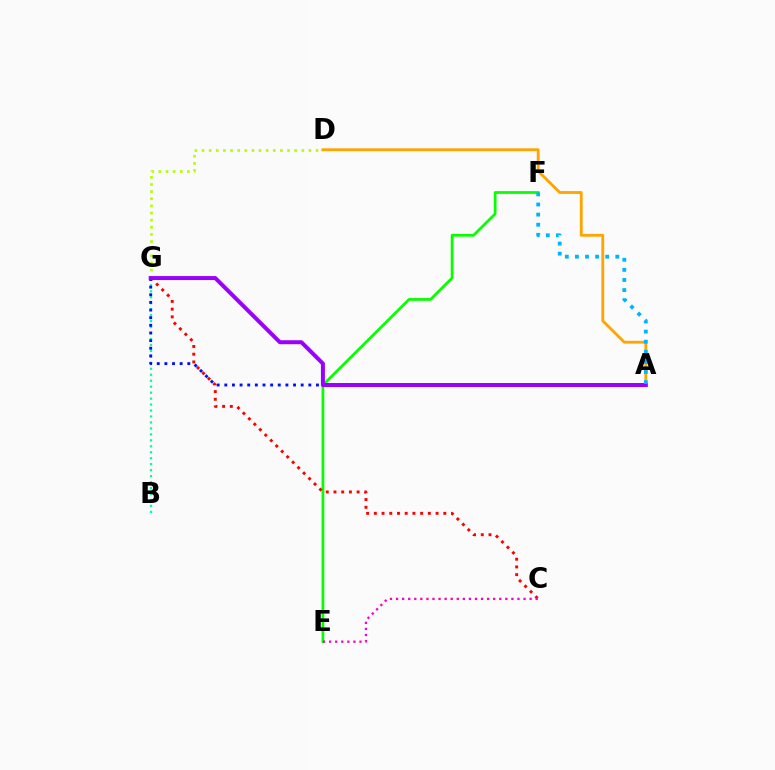{('D', 'G'): [{'color': '#b3ff00', 'line_style': 'dotted', 'thickness': 1.94}], ('A', 'D'): [{'color': '#ffa500', 'line_style': 'solid', 'thickness': 2.04}], ('E', 'F'): [{'color': '#08ff00', 'line_style': 'solid', 'thickness': 1.98}], ('B', 'G'): [{'color': '#00ff9d', 'line_style': 'dotted', 'thickness': 1.62}], ('C', 'G'): [{'color': '#ff0000', 'line_style': 'dotted', 'thickness': 2.1}], ('A', 'G'): [{'color': '#0010ff', 'line_style': 'dotted', 'thickness': 2.08}, {'color': '#9b00ff', 'line_style': 'solid', 'thickness': 2.87}], ('C', 'E'): [{'color': '#ff00bd', 'line_style': 'dotted', 'thickness': 1.65}], ('A', 'F'): [{'color': '#00b5ff', 'line_style': 'dotted', 'thickness': 2.74}]}